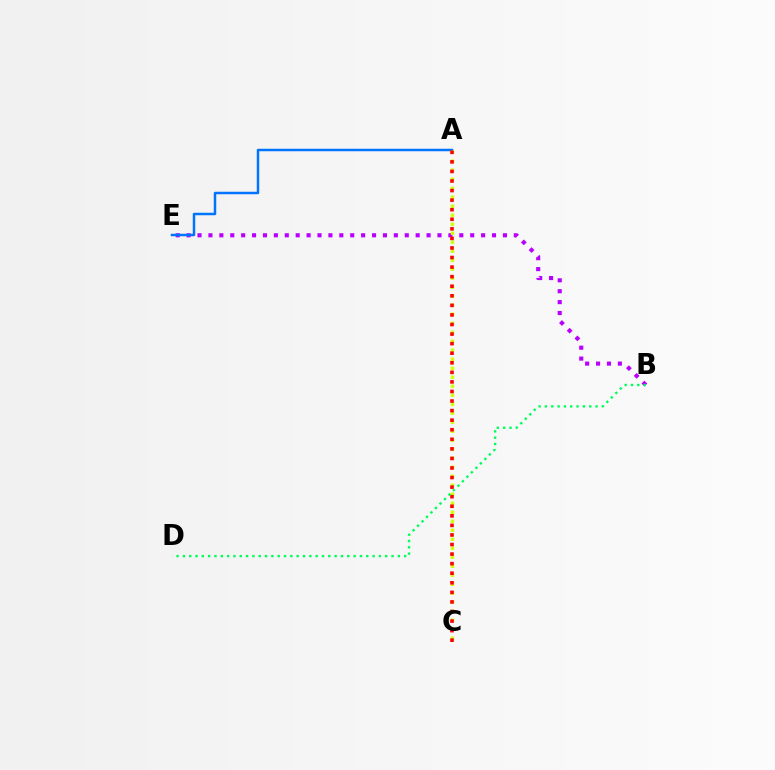{('B', 'E'): [{'color': '#b900ff', 'line_style': 'dotted', 'thickness': 2.96}], ('A', 'E'): [{'color': '#0074ff', 'line_style': 'solid', 'thickness': 1.79}], ('A', 'C'): [{'color': '#d1ff00', 'line_style': 'dotted', 'thickness': 2.45}, {'color': '#ff0000', 'line_style': 'dotted', 'thickness': 2.6}], ('B', 'D'): [{'color': '#00ff5c', 'line_style': 'dotted', 'thickness': 1.72}]}